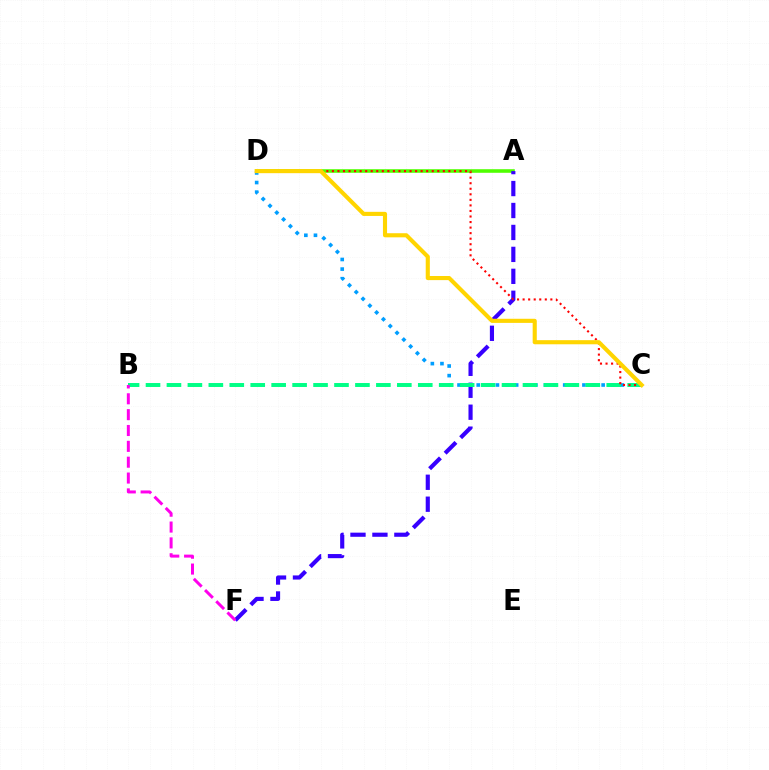{('A', 'D'): [{'color': '#4fff00', 'line_style': 'solid', 'thickness': 2.58}], ('C', 'D'): [{'color': '#009eff', 'line_style': 'dotted', 'thickness': 2.61}, {'color': '#ff0000', 'line_style': 'dotted', 'thickness': 1.51}, {'color': '#ffd500', 'line_style': 'solid', 'thickness': 2.96}], ('A', 'F'): [{'color': '#3700ff', 'line_style': 'dashed', 'thickness': 2.98}], ('B', 'C'): [{'color': '#00ff86', 'line_style': 'dashed', 'thickness': 2.85}], ('B', 'F'): [{'color': '#ff00ed', 'line_style': 'dashed', 'thickness': 2.15}]}